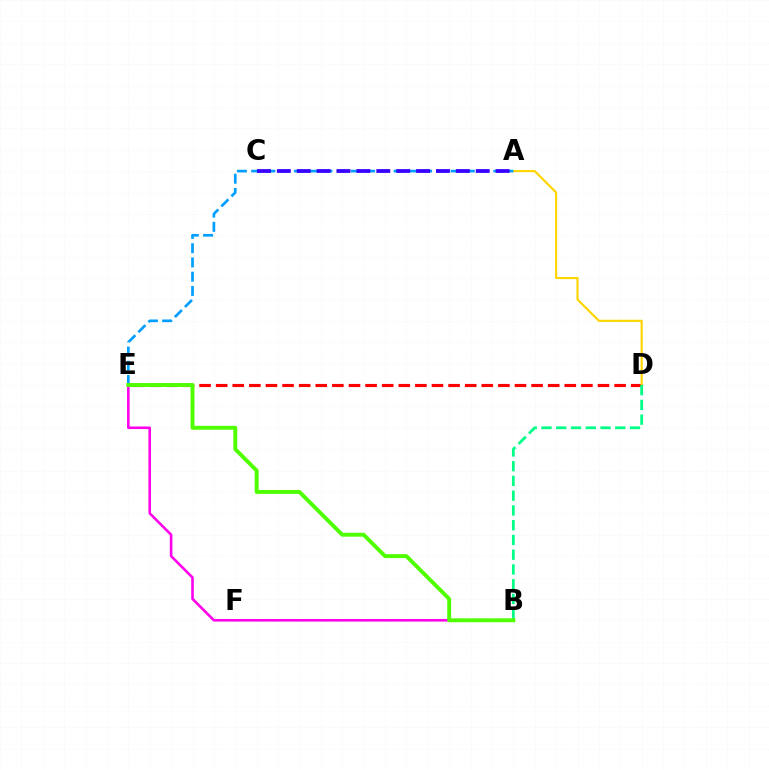{('D', 'E'): [{'color': '#ff0000', 'line_style': 'dashed', 'thickness': 2.26}], ('A', 'D'): [{'color': '#ffd500', 'line_style': 'solid', 'thickness': 1.55}], ('B', 'D'): [{'color': '#00ff86', 'line_style': 'dashed', 'thickness': 2.0}], ('A', 'E'): [{'color': '#009eff', 'line_style': 'dashed', 'thickness': 1.94}], ('A', 'C'): [{'color': '#3700ff', 'line_style': 'dashed', 'thickness': 2.7}], ('B', 'E'): [{'color': '#ff00ed', 'line_style': 'solid', 'thickness': 1.87}, {'color': '#4fff00', 'line_style': 'solid', 'thickness': 2.81}]}